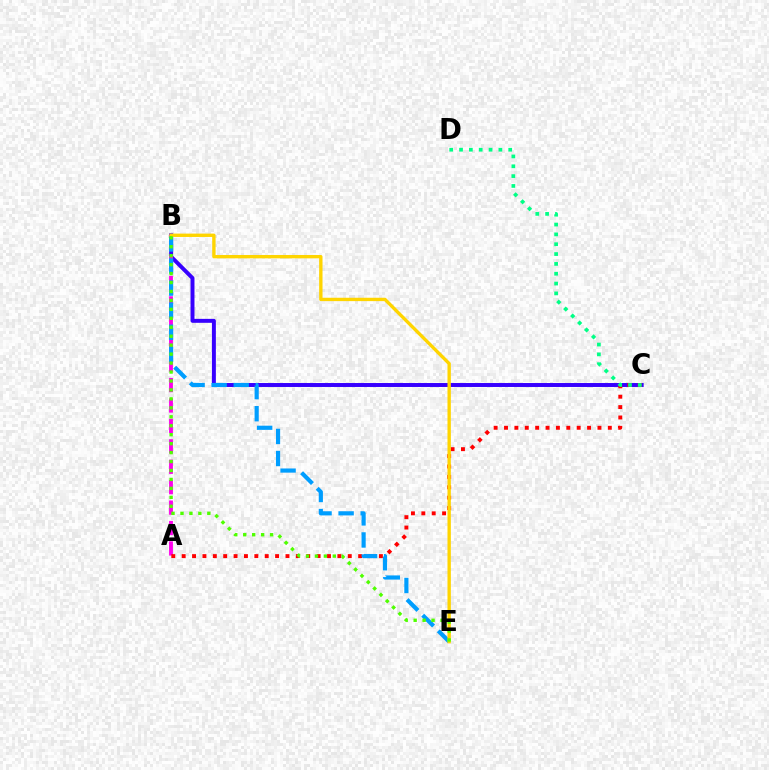{('B', 'C'): [{'color': '#3700ff', 'line_style': 'solid', 'thickness': 2.84}], ('A', 'B'): [{'color': '#ff00ed', 'line_style': 'dashed', 'thickness': 2.77}], ('A', 'C'): [{'color': '#ff0000', 'line_style': 'dotted', 'thickness': 2.82}], ('C', 'D'): [{'color': '#00ff86', 'line_style': 'dotted', 'thickness': 2.67}], ('B', 'E'): [{'color': '#009eff', 'line_style': 'dashed', 'thickness': 3.0}, {'color': '#ffd500', 'line_style': 'solid', 'thickness': 2.42}, {'color': '#4fff00', 'line_style': 'dotted', 'thickness': 2.43}]}